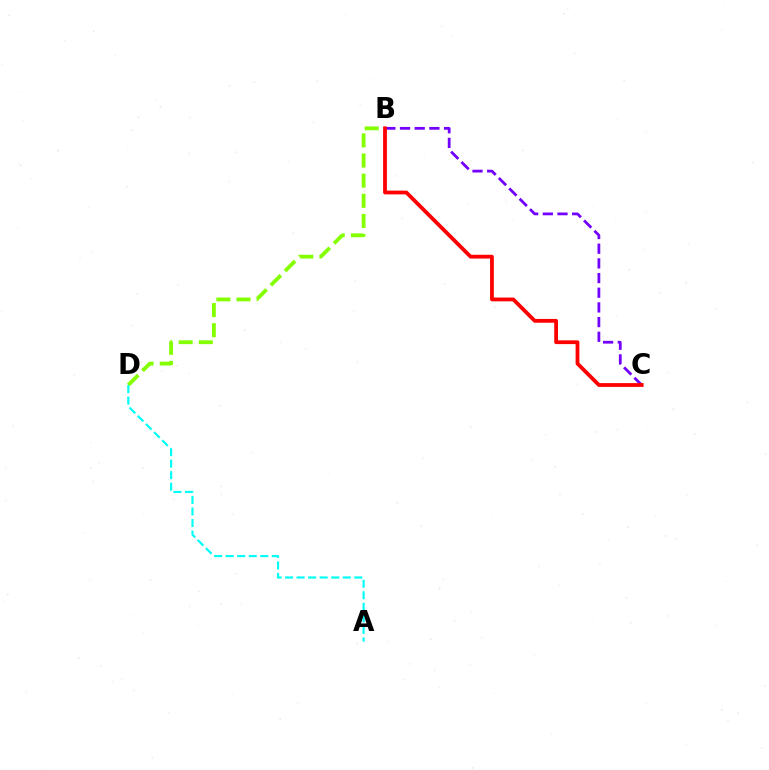{('B', 'D'): [{'color': '#84ff00', 'line_style': 'dashed', 'thickness': 2.73}], ('B', 'C'): [{'color': '#7200ff', 'line_style': 'dashed', 'thickness': 1.99}, {'color': '#ff0000', 'line_style': 'solid', 'thickness': 2.72}], ('A', 'D'): [{'color': '#00fff6', 'line_style': 'dashed', 'thickness': 1.57}]}